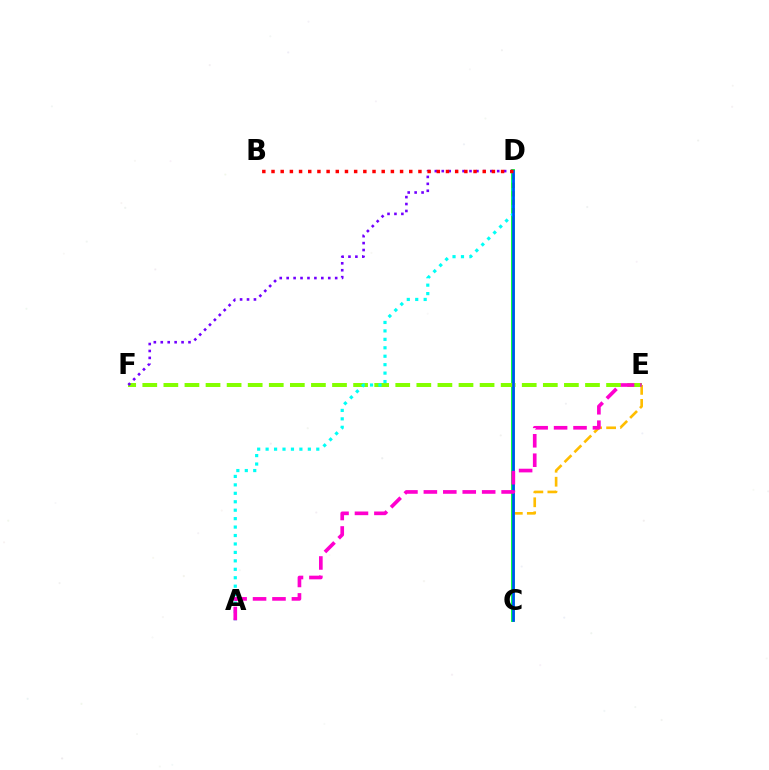{('C', 'E'): [{'color': '#ffbd00', 'line_style': 'dashed', 'thickness': 1.9}], ('C', 'D'): [{'color': '#00ff39', 'line_style': 'solid', 'thickness': 2.78}, {'color': '#004bff', 'line_style': 'solid', 'thickness': 1.87}], ('E', 'F'): [{'color': '#84ff00', 'line_style': 'dashed', 'thickness': 2.86}], ('A', 'D'): [{'color': '#00fff6', 'line_style': 'dotted', 'thickness': 2.29}], ('D', 'F'): [{'color': '#7200ff', 'line_style': 'dotted', 'thickness': 1.88}], ('B', 'D'): [{'color': '#ff0000', 'line_style': 'dotted', 'thickness': 2.49}], ('A', 'E'): [{'color': '#ff00cf', 'line_style': 'dashed', 'thickness': 2.64}]}